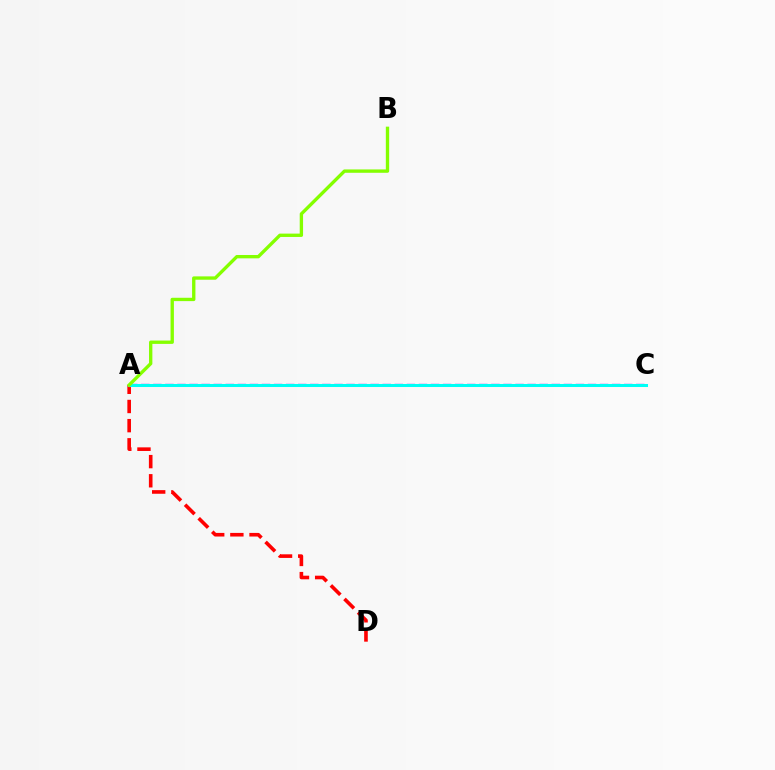{('A', 'C'): [{'color': '#7200ff', 'line_style': 'dashed', 'thickness': 1.64}, {'color': '#00fff6', 'line_style': 'solid', 'thickness': 2.18}], ('A', 'D'): [{'color': '#ff0000', 'line_style': 'dashed', 'thickness': 2.6}], ('A', 'B'): [{'color': '#84ff00', 'line_style': 'solid', 'thickness': 2.41}]}